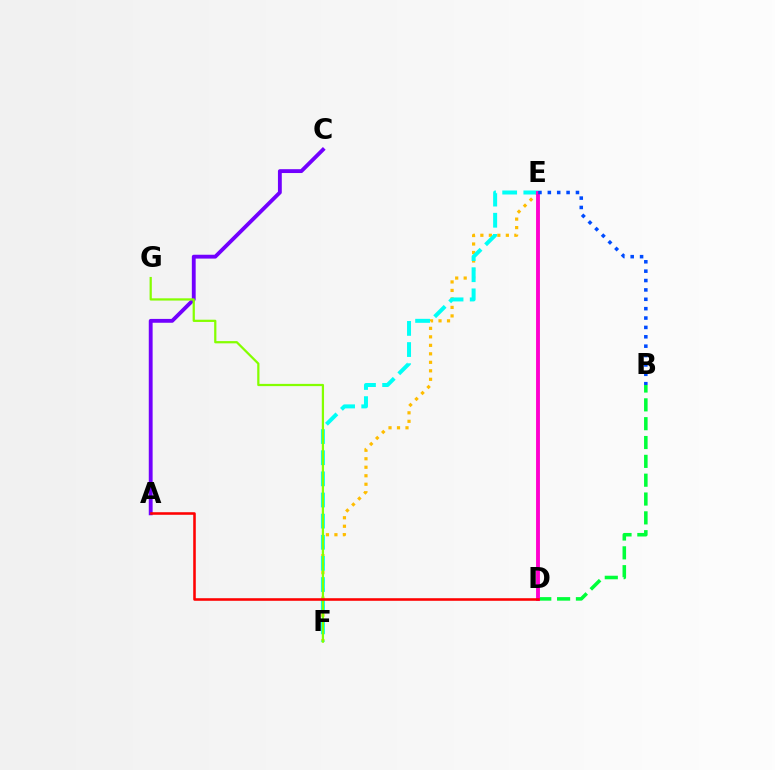{('E', 'F'): [{'color': '#ffbd00', 'line_style': 'dotted', 'thickness': 2.31}, {'color': '#00fff6', 'line_style': 'dashed', 'thickness': 2.87}], ('B', 'D'): [{'color': '#00ff39', 'line_style': 'dashed', 'thickness': 2.56}], ('D', 'E'): [{'color': '#ff00cf', 'line_style': 'solid', 'thickness': 2.79}], ('A', 'C'): [{'color': '#7200ff', 'line_style': 'solid', 'thickness': 2.77}], ('B', 'E'): [{'color': '#004bff', 'line_style': 'dotted', 'thickness': 2.55}], ('F', 'G'): [{'color': '#84ff00', 'line_style': 'solid', 'thickness': 1.61}], ('A', 'D'): [{'color': '#ff0000', 'line_style': 'solid', 'thickness': 1.85}]}